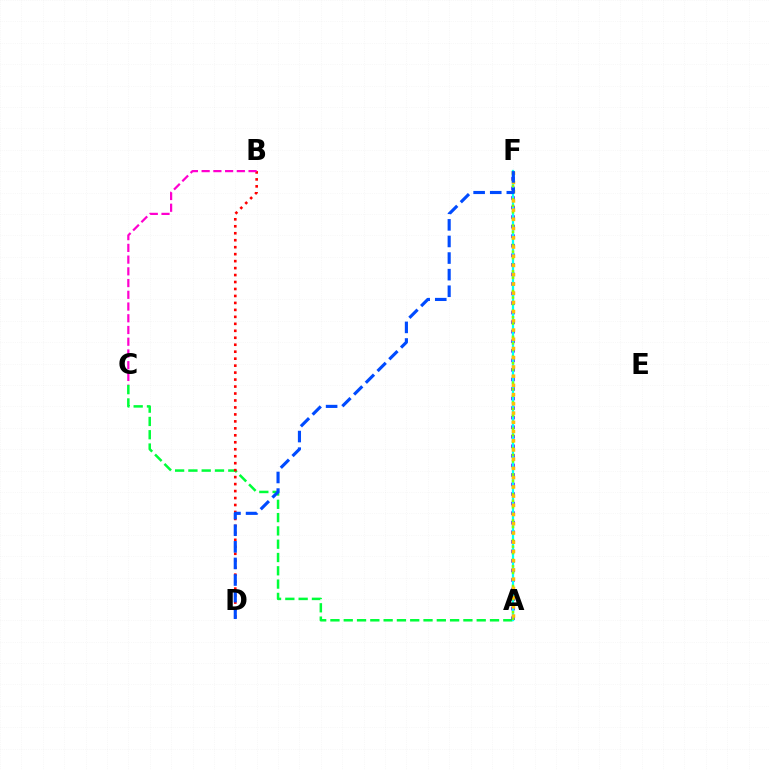{('A', 'C'): [{'color': '#00ff39', 'line_style': 'dashed', 'thickness': 1.81}], ('A', 'F'): [{'color': '#7200ff', 'line_style': 'dotted', 'thickness': 2.59}, {'color': '#00fff6', 'line_style': 'solid', 'thickness': 1.63}, {'color': '#84ff00', 'line_style': 'dotted', 'thickness': 1.78}, {'color': '#ffbd00', 'line_style': 'dotted', 'thickness': 2.51}], ('B', 'D'): [{'color': '#ff0000', 'line_style': 'dotted', 'thickness': 1.89}], ('B', 'C'): [{'color': '#ff00cf', 'line_style': 'dashed', 'thickness': 1.59}], ('D', 'F'): [{'color': '#004bff', 'line_style': 'dashed', 'thickness': 2.25}]}